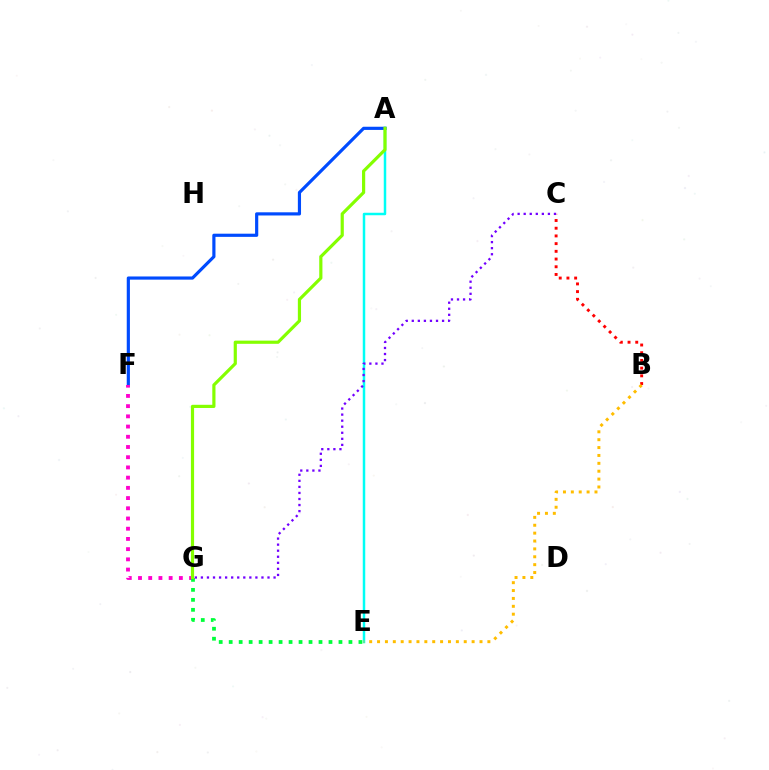{('A', 'E'): [{'color': '#00fff6', 'line_style': 'solid', 'thickness': 1.79}], ('A', 'F'): [{'color': '#004bff', 'line_style': 'solid', 'thickness': 2.28}], ('F', 'G'): [{'color': '#ff00cf', 'line_style': 'dotted', 'thickness': 2.78}], ('E', 'G'): [{'color': '#00ff39', 'line_style': 'dotted', 'thickness': 2.71}], ('B', 'C'): [{'color': '#ff0000', 'line_style': 'dotted', 'thickness': 2.09}], ('B', 'E'): [{'color': '#ffbd00', 'line_style': 'dotted', 'thickness': 2.14}], ('C', 'G'): [{'color': '#7200ff', 'line_style': 'dotted', 'thickness': 1.65}], ('A', 'G'): [{'color': '#84ff00', 'line_style': 'solid', 'thickness': 2.29}]}